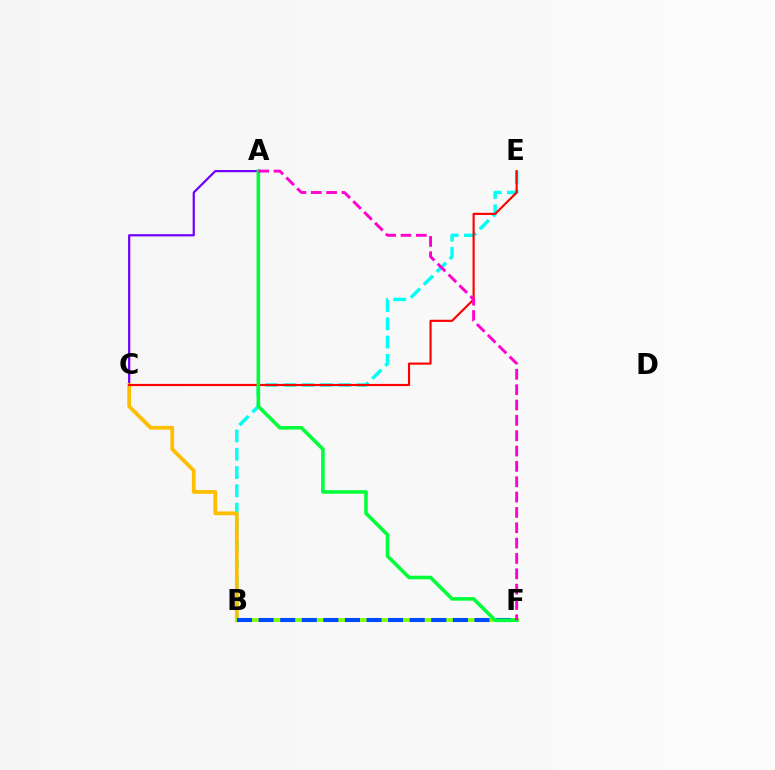{('B', 'E'): [{'color': '#00fff6', 'line_style': 'dashed', 'thickness': 2.48}], ('A', 'C'): [{'color': '#7200ff', 'line_style': 'solid', 'thickness': 1.6}], ('B', 'C'): [{'color': '#ffbd00', 'line_style': 'solid', 'thickness': 2.69}], ('C', 'E'): [{'color': '#ff0000', 'line_style': 'solid', 'thickness': 1.55}], ('B', 'F'): [{'color': '#84ff00', 'line_style': 'solid', 'thickness': 2.73}, {'color': '#004bff', 'line_style': 'dashed', 'thickness': 2.93}], ('A', 'F'): [{'color': '#00ff39', 'line_style': 'solid', 'thickness': 2.57}, {'color': '#ff00cf', 'line_style': 'dashed', 'thickness': 2.08}]}